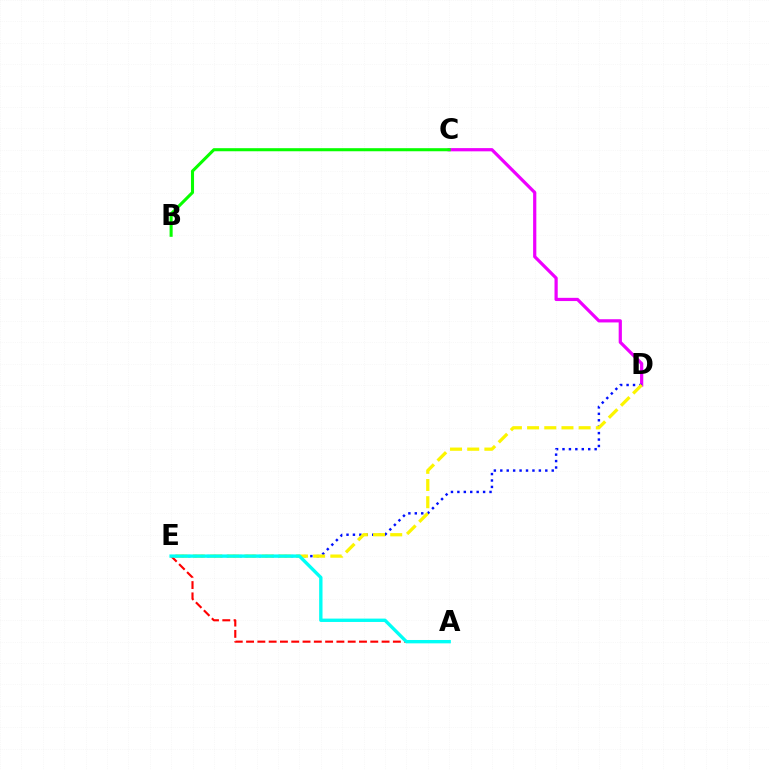{('A', 'E'): [{'color': '#ff0000', 'line_style': 'dashed', 'thickness': 1.53}, {'color': '#00fff6', 'line_style': 'solid', 'thickness': 2.42}], ('C', 'D'): [{'color': '#ee00ff', 'line_style': 'solid', 'thickness': 2.32}], ('D', 'E'): [{'color': '#0010ff', 'line_style': 'dotted', 'thickness': 1.75}, {'color': '#fcf500', 'line_style': 'dashed', 'thickness': 2.33}], ('B', 'C'): [{'color': '#08ff00', 'line_style': 'solid', 'thickness': 2.21}]}